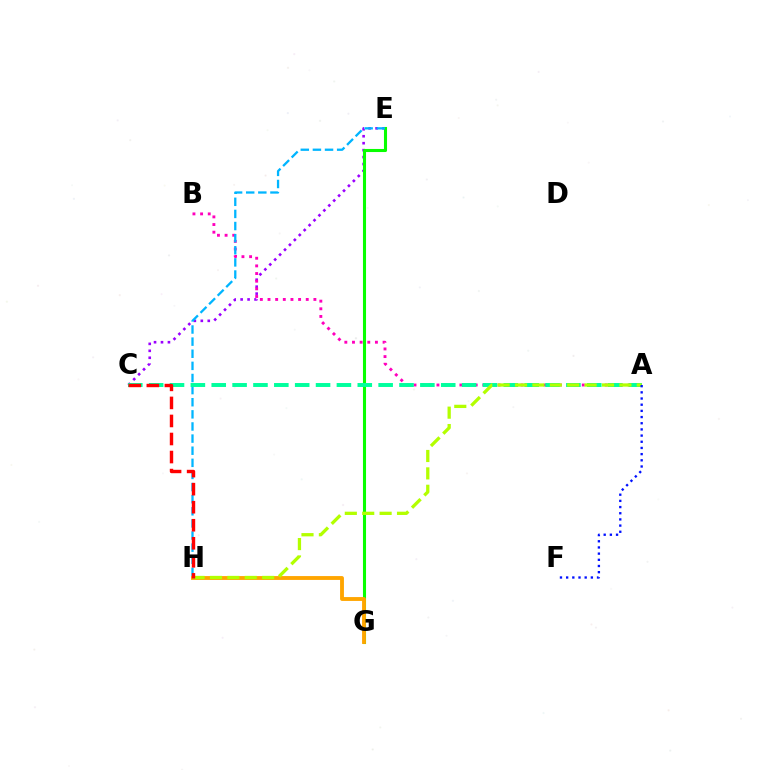{('C', 'E'): [{'color': '#9b00ff', 'line_style': 'dotted', 'thickness': 1.89}], ('E', 'G'): [{'color': '#08ff00', 'line_style': 'solid', 'thickness': 2.21}], ('A', 'B'): [{'color': '#ff00bd', 'line_style': 'dotted', 'thickness': 2.08}], ('E', 'H'): [{'color': '#00b5ff', 'line_style': 'dashed', 'thickness': 1.65}], ('G', 'H'): [{'color': '#ffa500', 'line_style': 'solid', 'thickness': 2.78}], ('A', 'C'): [{'color': '#00ff9d', 'line_style': 'dashed', 'thickness': 2.83}], ('A', 'H'): [{'color': '#b3ff00', 'line_style': 'dashed', 'thickness': 2.36}], ('C', 'H'): [{'color': '#ff0000', 'line_style': 'dashed', 'thickness': 2.45}], ('A', 'F'): [{'color': '#0010ff', 'line_style': 'dotted', 'thickness': 1.68}]}